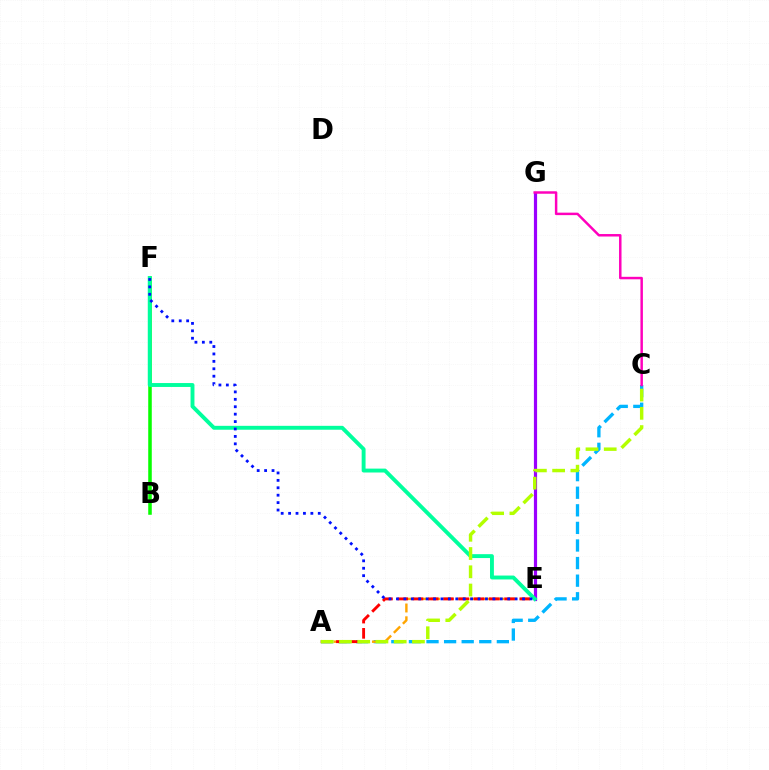{('A', 'C'): [{'color': '#00b5ff', 'line_style': 'dashed', 'thickness': 2.39}, {'color': '#b3ff00', 'line_style': 'dashed', 'thickness': 2.48}], ('B', 'F'): [{'color': '#08ff00', 'line_style': 'solid', 'thickness': 2.55}], ('E', 'G'): [{'color': '#9b00ff', 'line_style': 'solid', 'thickness': 2.29}], ('A', 'E'): [{'color': '#ffa500', 'line_style': 'dashed', 'thickness': 1.74}, {'color': '#ff0000', 'line_style': 'dashed', 'thickness': 2.07}], ('E', 'F'): [{'color': '#00ff9d', 'line_style': 'solid', 'thickness': 2.8}, {'color': '#0010ff', 'line_style': 'dotted', 'thickness': 2.02}], ('C', 'G'): [{'color': '#ff00bd', 'line_style': 'solid', 'thickness': 1.78}]}